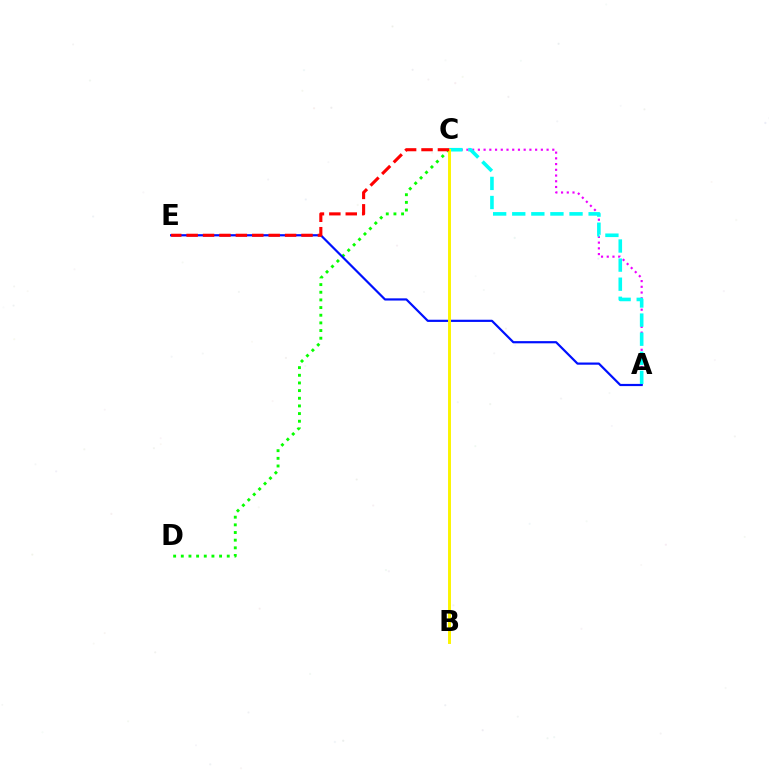{('A', 'C'): [{'color': '#ee00ff', 'line_style': 'dotted', 'thickness': 1.56}, {'color': '#00fff6', 'line_style': 'dashed', 'thickness': 2.59}], ('C', 'D'): [{'color': '#08ff00', 'line_style': 'dotted', 'thickness': 2.08}], ('A', 'E'): [{'color': '#0010ff', 'line_style': 'solid', 'thickness': 1.58}], ('B', 'C'): [{'color': '#fcf500', 'line_style': 'solid', 'thickness': 2.12}], ('C', 'E'): [{'color': '#ff0000', 'line_style': 'dashed', 'thickness': 2.23}]}